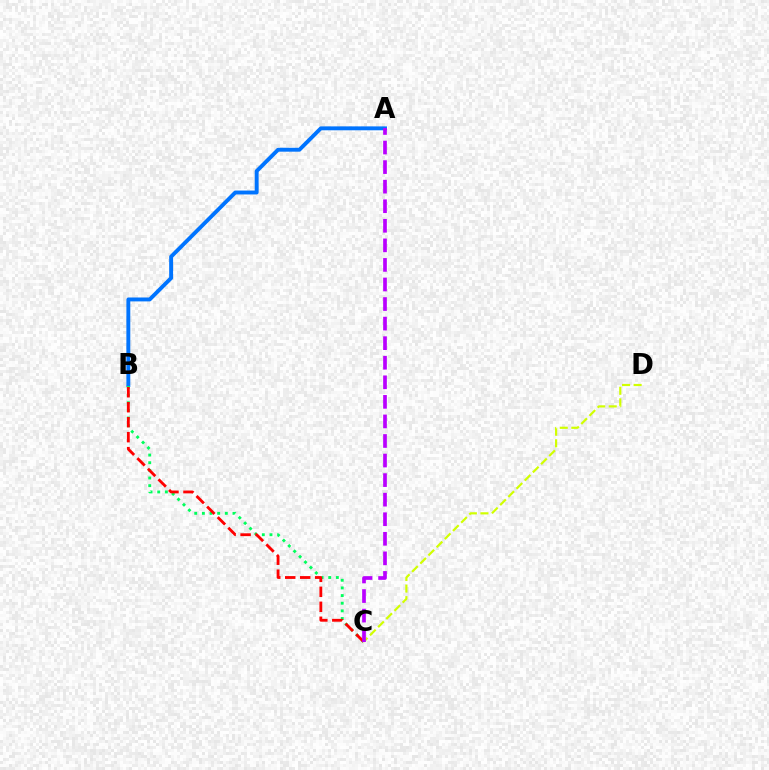{('A', 'B'): [{'color': '#0074ff', 'line_style': 'solid', 'thickness': 2.81}], ('B', 'C'): [{'color': '#00ff5c', 'line_style': 'dotted', 'thickness': 2.08}, {'color': '#ff0000', 'line_style': 'dashed', 'thickness': 2.03}], ('C', 'D'): [{'color': '#d1ff00', 'line_style': 'dashed', 'thickness': 1.57}], ('A', 'C'): [{'color': '#b900ff', 'line_style': 'dashed', 'thickness': 2.66}]}